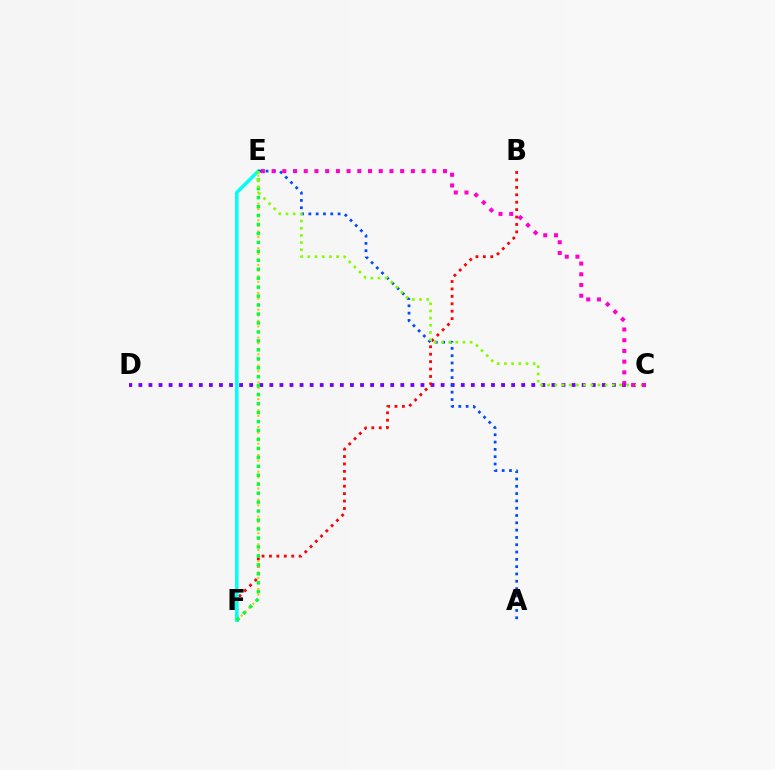{('C', 'D'): [{'color': '#7200ff', 'line_style': 'dotted', 'thickness': 2.74}], ('B', 'F'): [{'color': '#ff0000', 'line_style': 'dotted', 'thickness': 2.02}], ('E', 'F'): [{'color': '#00fff6', 'line_style': 'solid', 'thickness': 2.53}, {'color': '#ffbd00', 'line_style': 'dotted', 'thickness': 1.52}, {'color': '#00ff39', 'line_style': 'dotted', 'thickness': 2.43}], ('A', 'E'): [{'color': '#004bff', 'line_style': 'dotted', 'thickness': 1.98}], ('C', 'E'): [{'color': '#84ff00', 'line_style': 'dotted', 'thickness': 1.95}, {'color': '#ff00cf', 'line_style': 'dotted', 'thickness': 2.91}]}